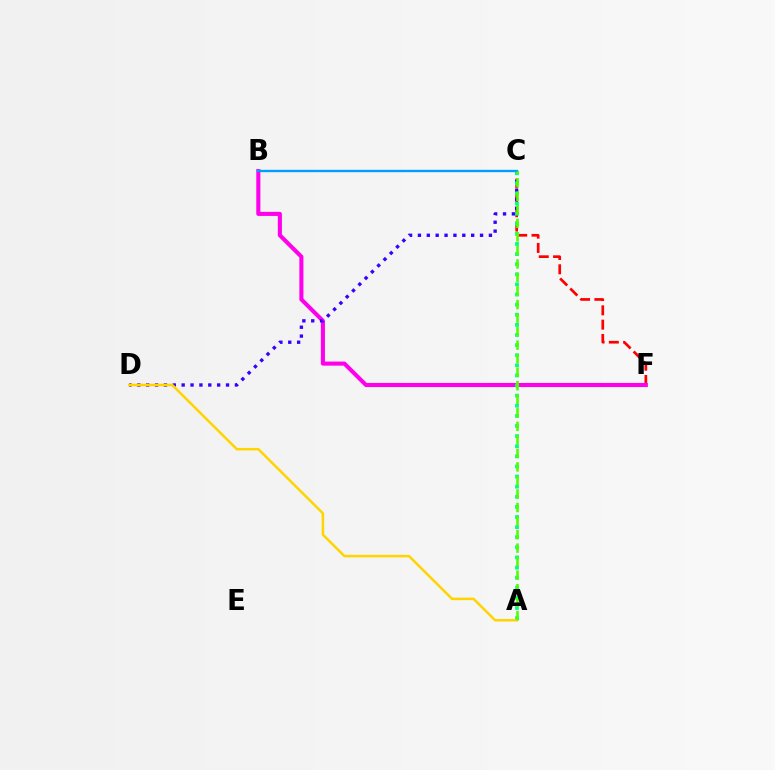{('C', 'F'): [{'color': '#ff0000', 'line_style': 'dashed', 'thickness': 1.94}], ('B', 'F'): [{'color': '#ff00ed', 'line_style': 'solid', 'thickness': 2.94}], ('C', 'D'): [{'color': '#3700ff', 'line_style': 'dotted', 'thickness': 2.41}], ('A', 'C'): [{'color': '#00ff86', 'line_style': 'dotted', 'thickness': 2.75}, {'color': '#4fff00', 'line_style': 'dashed', 'thickness': 1.84}], ('B', 'C'): [{'color': '#009eff', 'line_style': 'solid', 'thickness': 1.69}], ('A', 'D'): [{'color': '#ffd500', 'line_style': 'solid', 'thickness': 1.81}]}